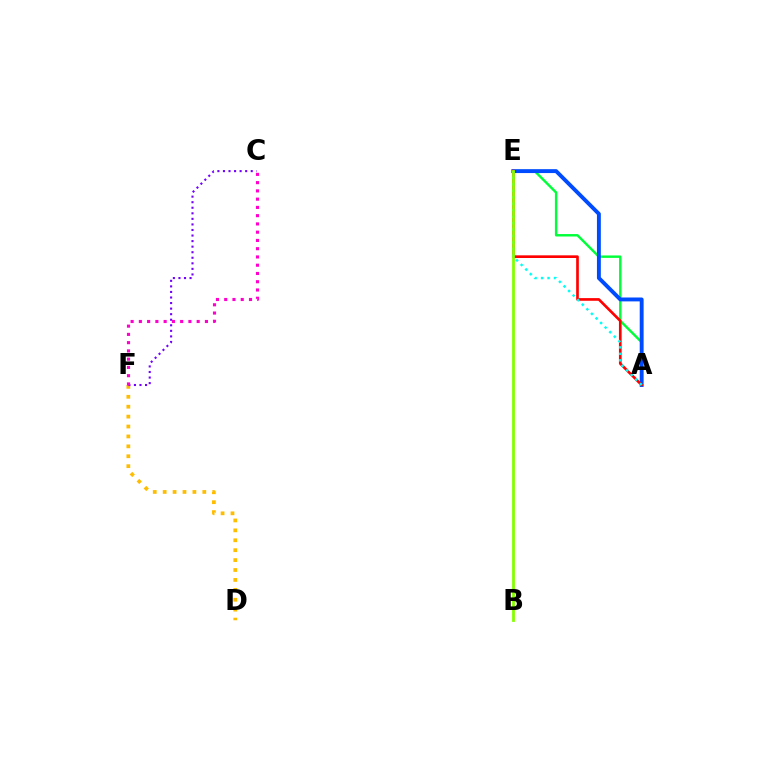{('A', 'E'): [{'color': '#00ff39', 'line_style': 'solid', 'thickness': 1.75}, {'color': '#004bff', 'line_style': 'solid', 'thickness': 2.8}, {'color': '#ff0000', 'line_style': 'solid', 'thickness': 1.92}, {'color': '#00fff6', 'line_style': 'dotted', 'thickness': 1.76}], ('D', 'F'): [{'color': '#ffbd00', 'line_style': 'dotted', 'thickness': 2.69}], ('C', 'F'): [{'color': '#7200ff', 'line_style': 'dotted', 'thickness': 1.51}, {'color': '#ff00cf', 'line_style': 'dotted', 'thickness': 2.24}], ('B', 'E'): [{'color': '#84ff00', 'line_style': 'solid', 'thickness': 2.0}]}